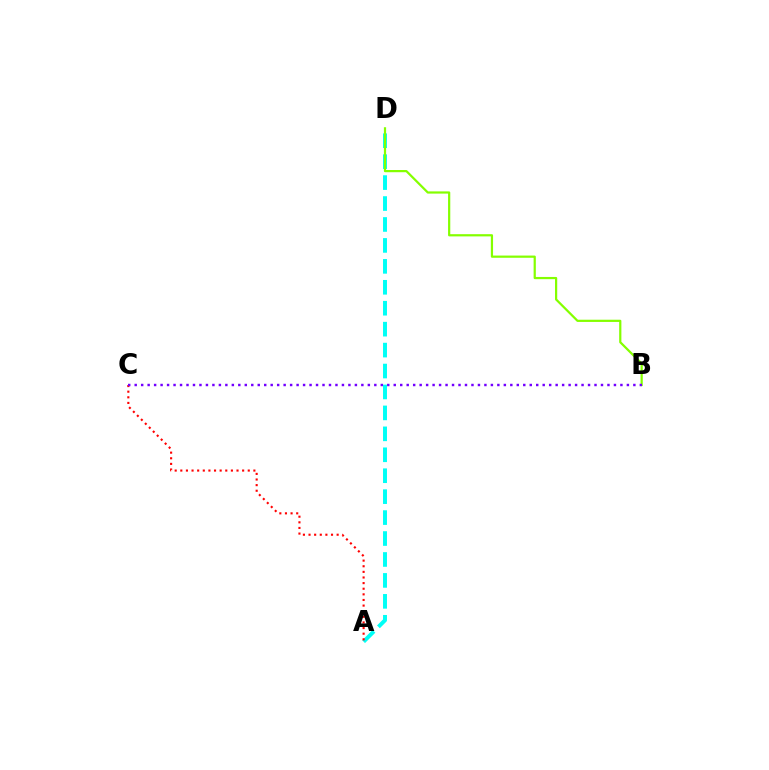{('A', 'D'): [{'color': '#00fff6', 'line_style': 'dashed', 'thickness': 2.84}], ('A', 'C'): [{'color': '#ff0000', 'line_style': 'dotted', 'thickness': 1.53}], ('B', 'D'): [{'color': '#84ff00', 'line_style': 'solid', 'thickness': 1.59}], ('B', 'C'): [{'color': '#7200ff', 'line_style': 'dotted', 'thickness': 1.76}]}